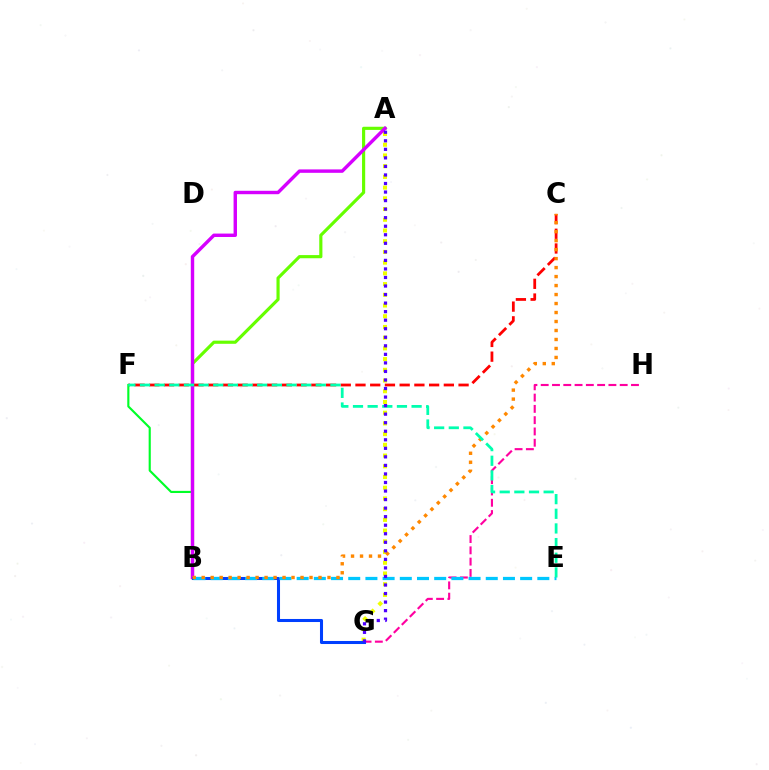{('C', 'F'): [{'color': '#ff0000', 'line_style': 'dashed', 'thickness': 2.0}], ('A', 'B'): [{'color': '#66ff00', 'line_style': 'solid', 'thickness': 2.27}, {'color': '#d600ff', 'line_style': 'solid', 'thickness': 2.46}], ('B', 'F'): [{'color': '#00ff27', 'line_style': 'solid', 'thickness': 1.54}], ('A', 'G'): [{'color': '#eeff00', 'line_style': 'dotted', 'thickness': 2.91}, {'color': '#4f00ff', 'line_style': 'dotted', 'thickness': 2.32}], ('G', 'H'): [{'color': '#ff00a0', 'line_style': 'dashed', 'thickness': 1.53}], ('B', 'G'): [{'color': '#003fff', 'line_style': 'solid', 'thickness': 2.19}], ('B', 'E'): [{'color': '#00c7ff', 'line_style': 'dashed', 'thickness': 2.34}], ('B', 'C'): [{'color': '#ff8800', 'line_style': 'dotted', 'thickness': 2.44}], ('E', 'F'): [{'color': '#00ffaf', 'line_style': 'dashed', 'thickness': 1.99}]}